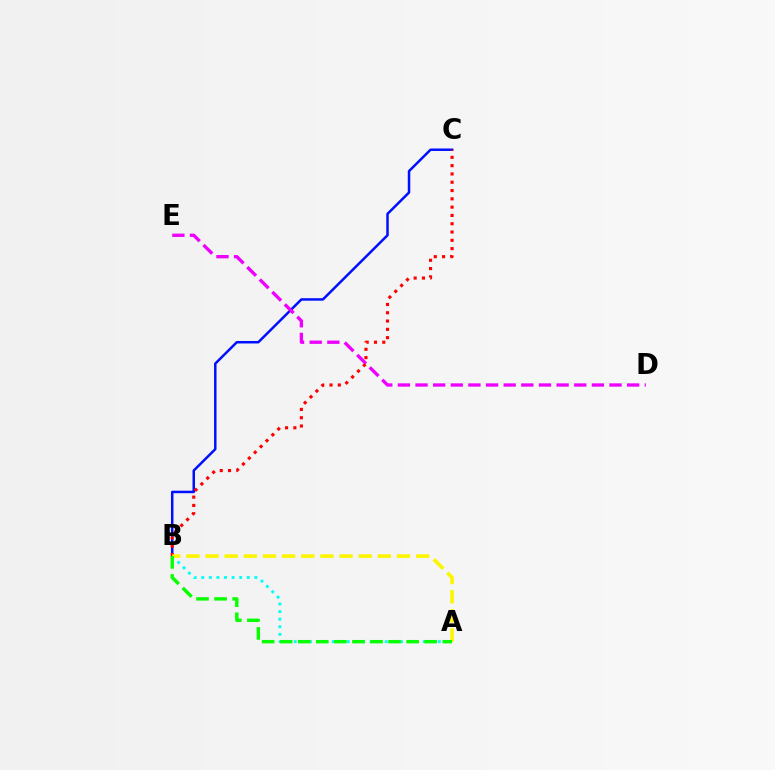{('B', 'C'): [{'color': '#0010ff', 'line_style': 'solid', 'thickness': 1.8}, {'color': '#ff0000', 'line_style': 'dotted', 'thickness': 2.25}], ('A', 'B'): [{'color': '#00fff6', 'line_style': 'dotted', 'thickness': 2.06}, {'color': '#fcf500', 'line_style': 'dashed', 'thickness': 2.6}, {'color': '#08ff00', 'line_style': 'dashed', 'thickness': 2.45}], ('D', 'E'): [{'color': '#ee00ff', 'line_style': 'dashed', 'thickness': 2.4}]}